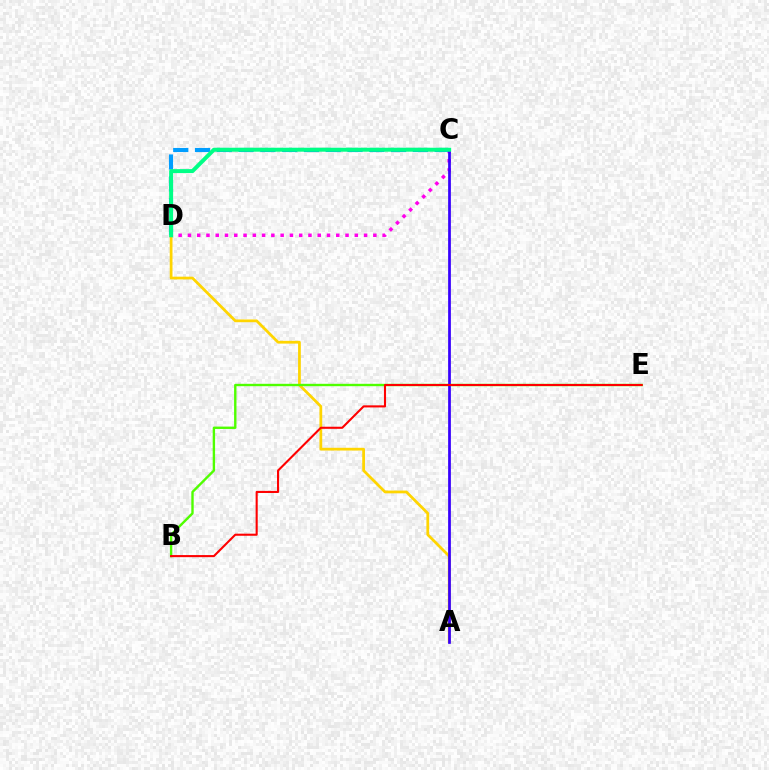{('C', 'D'): [{'color': '#ff00ed', 'line_style': 'dotted', 'thickness': 2.52}, {'color': '#009eff', 'line_style': 'dashed', 'thickness': 2.96}, {'color': '#00ff86', 'line_style': 'solid', 'thickness': 2.86}], ('A', 'D'): [{'color': '#ffd500', 'line_style': 'solid', 'thickness': 1.98}], ('B', 'E'): [{'color': '#4fff00', 'line_style': 'solid', 'thickness': 1.72}, {'color': '#ff0000', 'line_style': 'solid', 'thickness': 1.51}], ('A', 'C'): [{'color': '#3700ff', 'line_style': 'solid', 'thickness': 1.98}]}